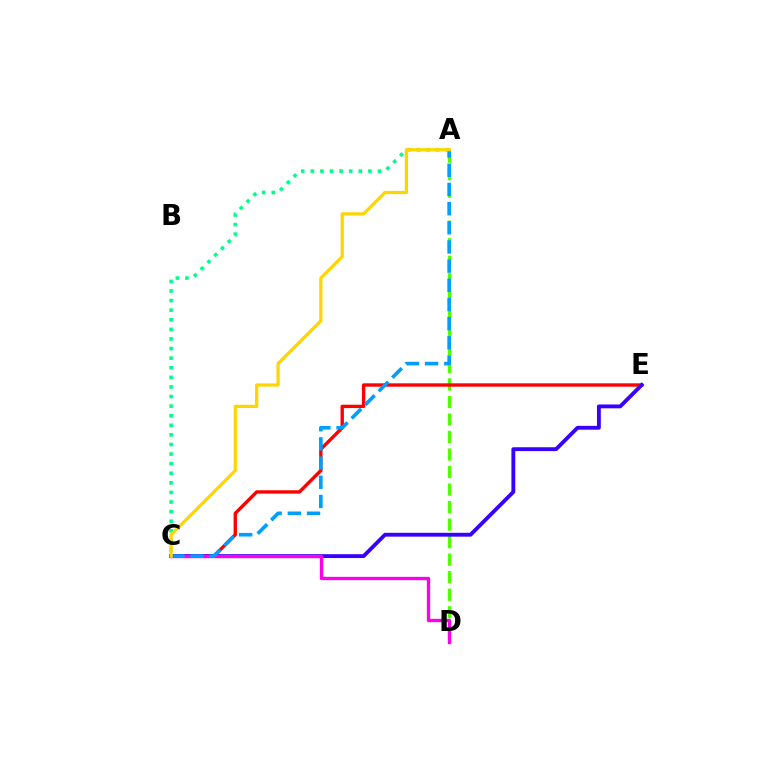{('A', 'D'): [{'color': '#4fff00', 'line_style': 'dashed', 'thickness': 2.38}], ('C', 'E'): [{'color': '#ff0000', 'line_style': 'solid', 'thickness': 2.42}, {'color': '#3700ff', 'line_style': 'solid', 'thickness': 2.77}], ('C', 'D'): [{'color': '#ff00ed', 'line_style': 'solid', 'thickness': 2.39}], ('A', 'C'): [{'color': '#00ff86', 'line_style': 'dotted', 'thickness': 2.61}, {'color': '#009eff', 'line_style': 'dashed', 'thickness': 2.61}, {'color': '#ffd500', 'line_style': 'solid', 'thickness': 2.32}]}